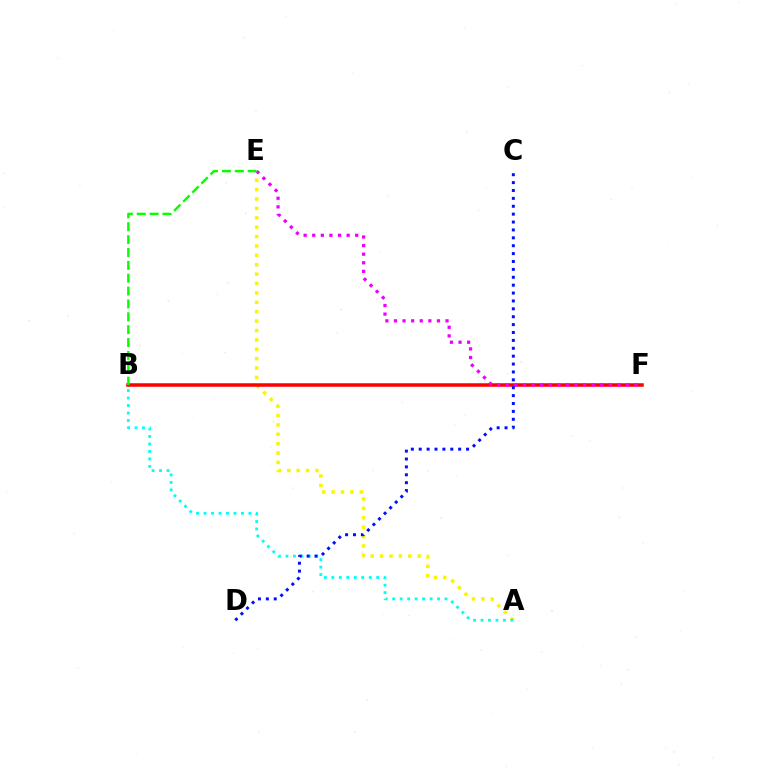{('A', 'E'): [{'color': '#fcf500', 'line_style': 'dotted', 'thickness': 2.55}], ('A', 'B'): [{'color': '#00fff6', 'line_style': 'dotted', 'thickness': 2.03}], ('B', 'F'): [{'color': '#ff0000', 'line_style': 'solid', 'thickness': 2.53}], ('E', 'F'): [{'color': '#ee00ff', 'line_style': 'dotted', 'thickness': 2.34}], ('C', 'D'): [{'color': '#0010ff', 'line_style': 'dotted', 'thickness': 2.14}], ('B', 'E'): [{'color': '#08ff00', 'line_style': 'dashed', 'thickness': 1.75}]}